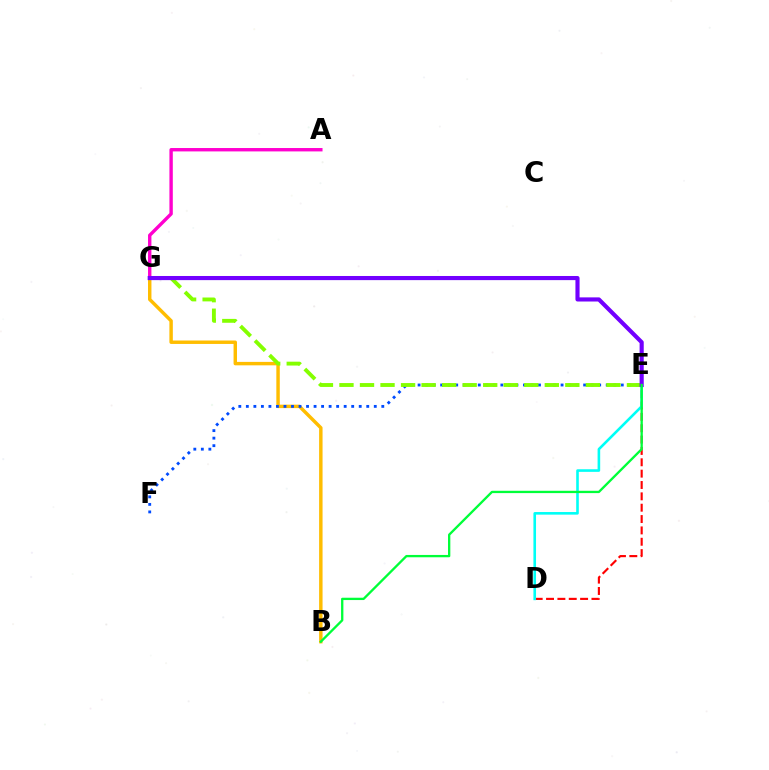{('B', 'G'): [{'color': '#ffbd00', 'line_style': 'solid', 'thickness': 2.48}], ('E', 'F'): [{'color': '#004bff', 'line_style': 'dotted', 'thickness': 2.04}], ('D', 'E'): [{'color': '#ff0000', 'line_style': 'dashed', 'thickness': 1.54}, {'color': '#00fff6', 'line_style': 'solid', 'thickness': 1.88}], ('A', 'G'): [{'color': '#ff00cf', 'line_style': 'solid', 'thickness': 2.44}], ('E', 'G'): [{'color': '#84ff00', 'line_style': 'dashed', 'thickness': 2.79}, {'color': '#7200ff', 'line_style': 'solid', 'thickness': 2.98}], ('B', 'E'): [{'color': '#00ff39', 'line_style': 'solid', 'thickness': 1.67}]}